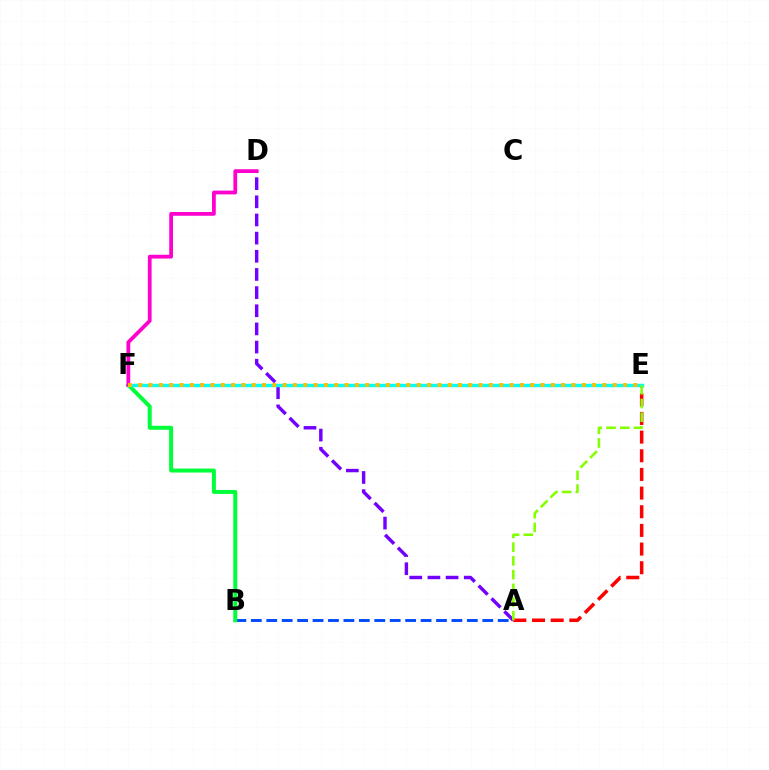{('A', 'D'): [{'color': '#7200ff', 'line_style': 'dashed', 'thickness': 2.47}], ('A', 'B'): [{'color': '#004bff', 'line_style': 'dashed', 'thickness': 2.1}], ('A', 'E'): [{'color': '#ff0000', 'line_style': 'dashed', 'thickness': 2.54}, {'color': '#84ff00', 'line_style': 'dashed', 'thickness': 1.86}], ('B', 'F'): [{'color': '#00ff39', 'line_style': 'solid', 'thickness': 2.87}], ('E', 'F'): [{'color': '#00fff6', 'line_style': 'solid', 'thickness': 2.49}, {'color': '#ffbd00', 'line_style': 'dotted', 'thickness': 2.8}], ('D', 'F'): [{'color': '#ff00cf', 'line_style': 'solid', 'thickness': 2.71}]}